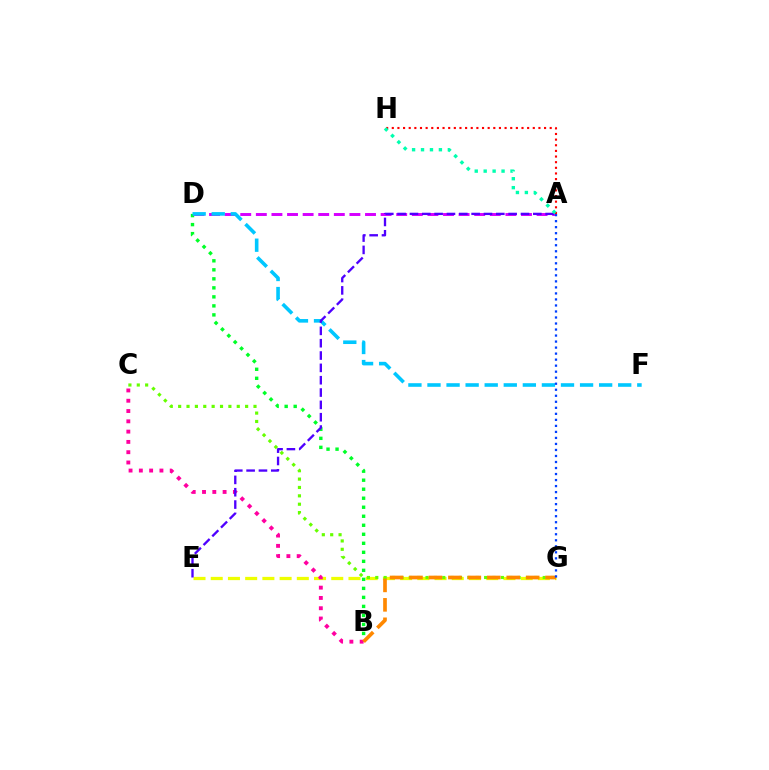{('E', 'G'): [{'color': '#eeff00', 'line_style': 'dashed', 'thickness': 2.34}], ('C', 'G'): [{'color': '#66ff00', 'line_style': 'dotted', 'thickness': 2.27}], ('B', 'D'): [{'color': '#00ff27', 'line_style': 'dotted', 'thickness': 2.45}], ('A', 'D'): [{'color': '#d600ff', 'line_style': 'dashed', 'thickness': 2.12}], ('B', 'C'): [{'color': '#ff00a0', 'line_style': 'dotted', 'thickness': 2.8}], ('D', 'F'): [{'color': '#00c7ff', 'line_style': 'dashed', 'thickness': 2.59}], ('A', 'E'): [{'color': '#4f00ff', 'line_style': 'dashed', 'thickness': 1.68}], ('A', 'H'): [{'color': '#ff0000', 'line_style': 'dotted', 'thickness': 1.53}, {'color': '#00ffaf', 'line_style': 'dotted', 'thickness': 2.43}], ('B', 'G'): [{'color': '#ff8800', 'line_style': 'dashed', 'thickness': 2.64}], ('A', 'G'): [{'color': '#003fff', 'line_style': 'dotted', 'thickness': 1.64}]}